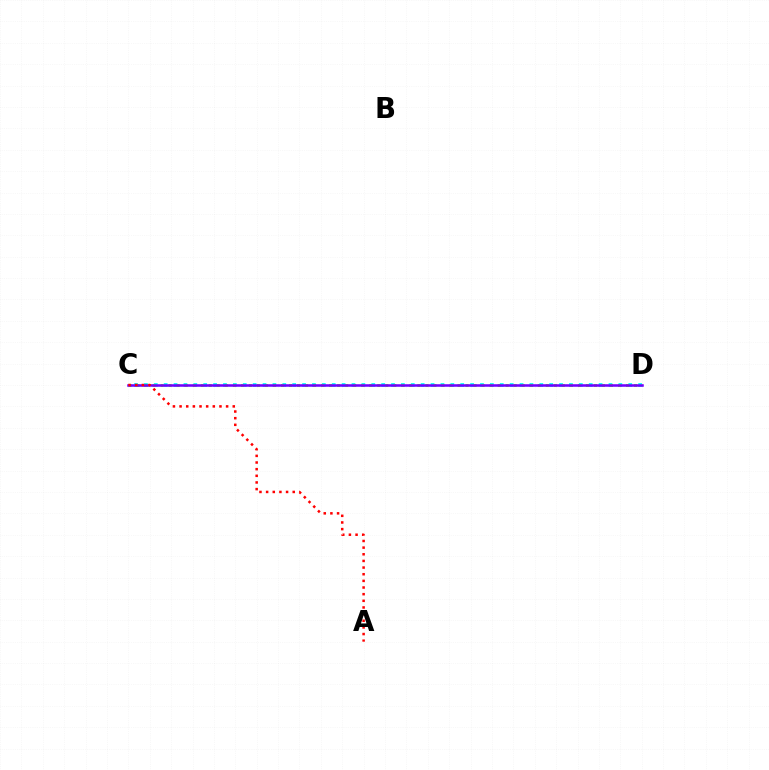{('C', 'D'): [{'color': '#00fff6', 'line_style': 'dotted', 'thickness': 2.69}, {'color': '#84ff00', 'line_style': 'dotted', 'thickness': 2.18}, {'color': '#7200ff', 'line_style': 'solid', 'thickness': 1.83}], ('A', 'C'): [{'color': '#ff0000', 'line_style': 'dotted', 'thickness': 1.81}]}